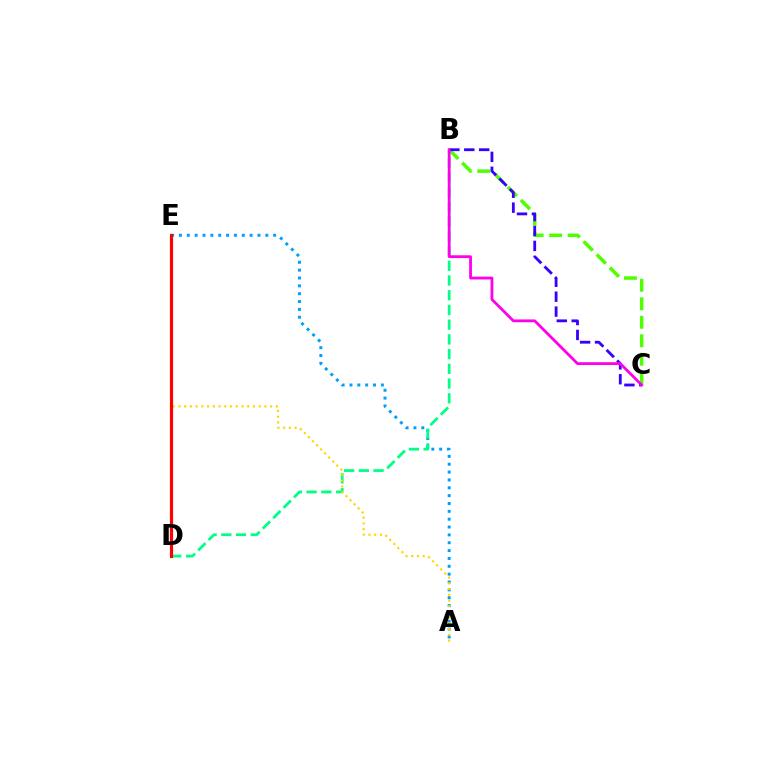{('A', 'E'): [{'color': '#009eff', 'line_style': 'dotted', 'thickness': 2.13}, {'color': '#ffd500', 'line_style': 'dotted', 'thickness': 1.56}], ('B', 'C'): [{'color': '#4fff00', 'line_style': 'dashed', 'thickness': 2.51}, {'color': '#3700ff', 'line_style': 'dashed', 'thickness': 2.03}, {'color': '#ff00ed', 'line_style': 'solid', 'thickness': 2.01}], ('B', 'D'): [{'color': '#00ff86', 'line_style': 'dashed', 'thickness': 2.0}], ('D', 'E'): [{'color': '#ff0000', 'line_style': 'solid', 'thickness': 2.28}]}